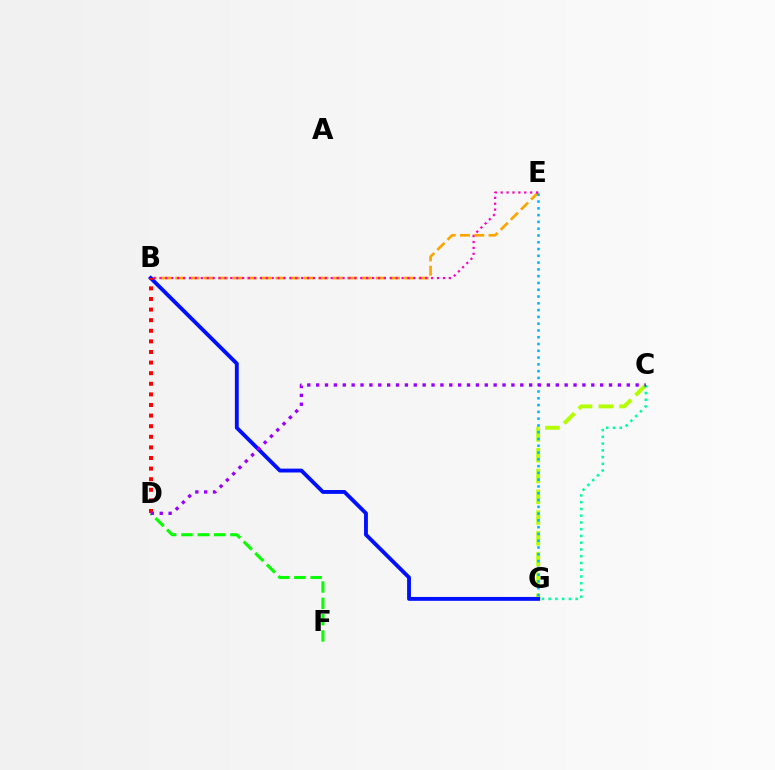{('C', 'G'): [{'color': '#b3ff00', 'line_style': 'dashed', 'thickness': 2.82}, {'color': '#00ff9d', 'line_style': 'dotted', 'thickness': 1.84}], ('B', 'E'): [{'color': '#ffa500', 'line_style': 'dashed', 'thickness': 1.94}, {'color': '#ff00bd', 'line_style': 'dotted', 'thickness': 1.6}], ('B', 'G'): [{'color': '#0010ff', 'line_style': 'solid', 'thickness': 2.78}], ('E', 'G'): [{'color': '#00b5ff', 'line_style': 'dotted', 'thickness': 1.84}], ('B', 'D'): [{'color': '#ff0000', 'line_style': 'dotted', 'thickness': 2.88}], ('D', 'F'): [{'color': '#08ff00', 'line_style': 'dashed', 'thickness': 2.22}], ('C', 'D'): [{'color': '#9b00ff', 'line_style': 'dotted', 'thickness': 2.41}]}